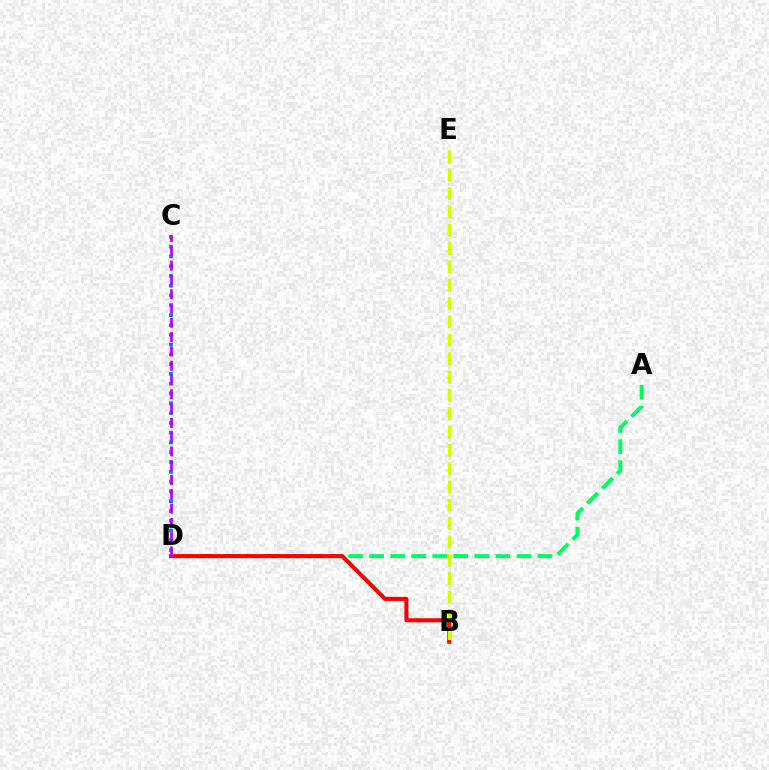{('C', 'D'): [{'color': '#0074ff', 'line_style': 'dotted', 'thickness': 2.66}, {'color': '#b900ff', 'line_style': 'dashed', 'thickness': 1.94}], ('A', 'D'): [{'color': '#00ff5c', 'line_style': 'dashed', 'thickness': 2.86}], ('B', 'D'): [{'color': '#ff0000', 'line_style': 'solid', 'thickness': 2.93}], ('B', 'E'): [{'color': '#d1ff00', 'line_style': 'dashed', 'thickness': 2.49}]}